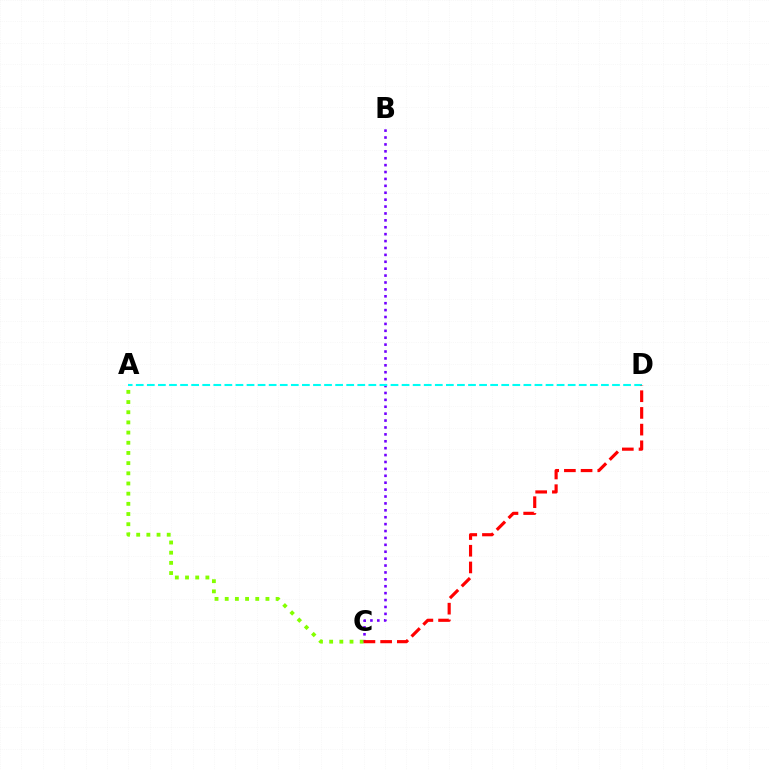{('B', 'C'): [{'color': '#7200ff', 'line_style': 'dotted', 'thickness': 1.88}], ('A', 'C'): [{'color': '#84ff00', 'line_style': 'dotted', 'thickness': 2.77}], ('A', 'D'): [{'color': '#00fff6', 'line_style': 'dashed', 'thickness': 1.5}], ('C', 'D'): [{'color': '#ff0000', 'line_style': 'dashed', 'thickness': 2.27}]}